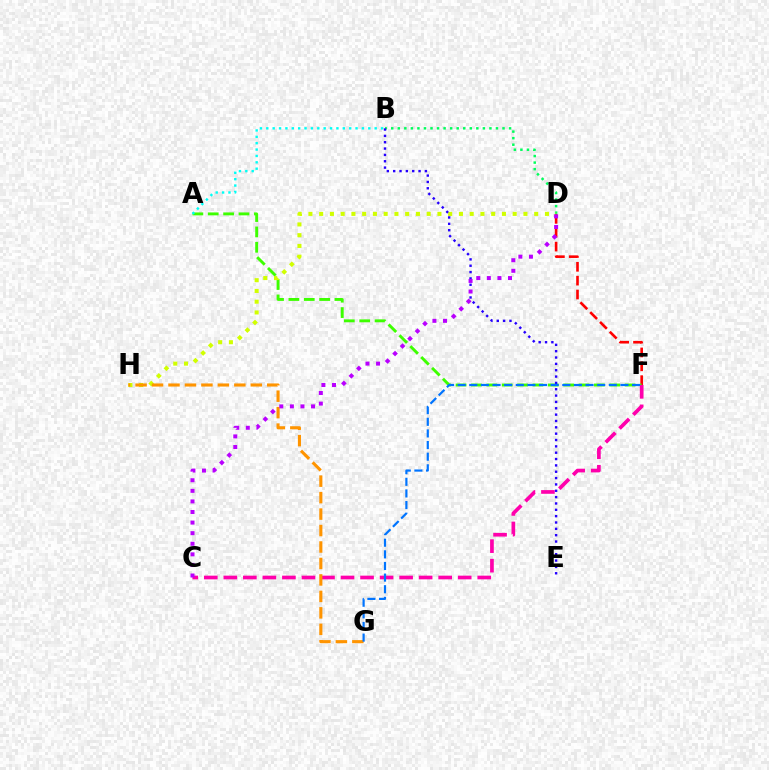{('D', 'F'): [{'color': '#ff0000', 'line_style': 'dashed', 'thickness': 1.88}], ('A', 'F'): [{'color': '#3dff00', 'line_style': 'dashed', 'thickness': 2.09}], ('B', 'D'): [{'color': '#00ff5c', 'line_style': 'dotted', 'thickness': 1.78}], ('A', 'B'): [{'color': '#00fff6', 'line_style': 'dotted', 'thickness': 1.73}], ('D', 'H'): [{'color': '#d1ff00', 'line_style': 'dotted', 'thickness': 2.92}], ('C', 'F'): [{'color': '#ff00ac', 'line_style': 'dashed', 'thickness': 2.65}], ('G', 'H'): [{'color': '#ff9400', 'line_style': 'dashed', 'thickness': 2.24}], ('B', 'E'): [{'color': '#2500ff', 'line_style': 'dotted', 'thickness': 1.72}], ('C', 'D'): [{'color': '#b900ff', 'line_style': 'dotted', 'thickness': 2.88}], ('F', 'G'): [{'color': '#0074ff', 'line_style': 'dashed', 'thickness': 1.58}]}